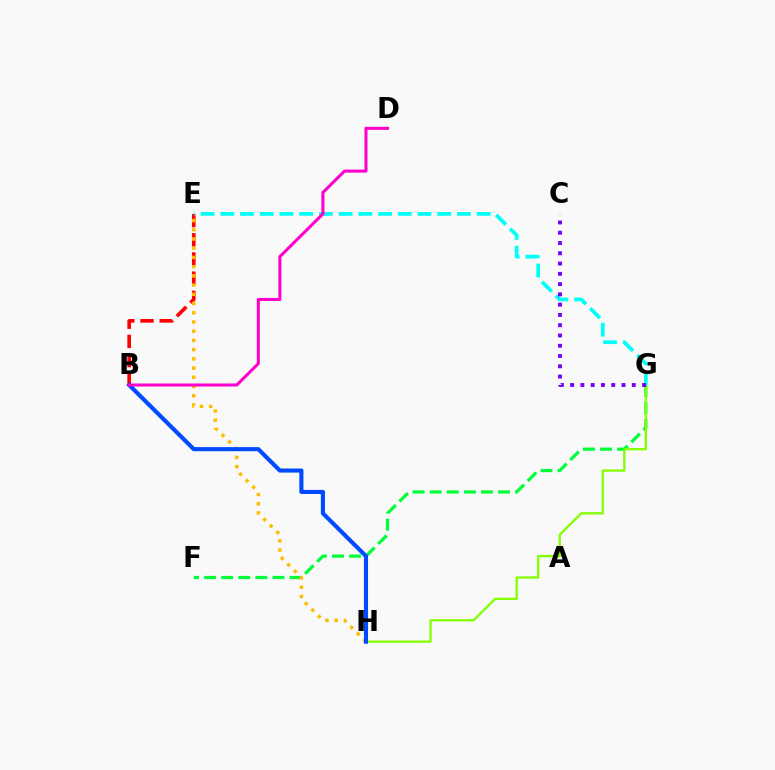{('F', 'G'): [{'color': '#00ff39', 'line_style': 'dashed', 'thickness': 2.32}], ('B', 'E'): [{'color': '#ff0000', 'line_style': 'dashed', 'thickness': 2.61}], ('G', 'H'): [{'color': '#84ff00', 'line_style': 'solid', 'thickness': 1.66}], ('E', 'H'): [{'color': '#ffbd00', 'line_style': 'dotted', 'thickness': 2.5}], ('B', 'H'): [{'color': '#004bff', 'line_style': 'solid', 'thickness': 2.97}], ('E', 'G'): [{'color': '#00fff6', 'line_style': 'dashed', 'thickness': 2.68}], ('C', 'G'): [{'color': '#7200ff', 'line_style': 'dotted', 'thickness': 2.79}], ('B', 'D'): [{'color': '#ff00cf', 'line_style': 'solid', 'thickness': 2.19}]}